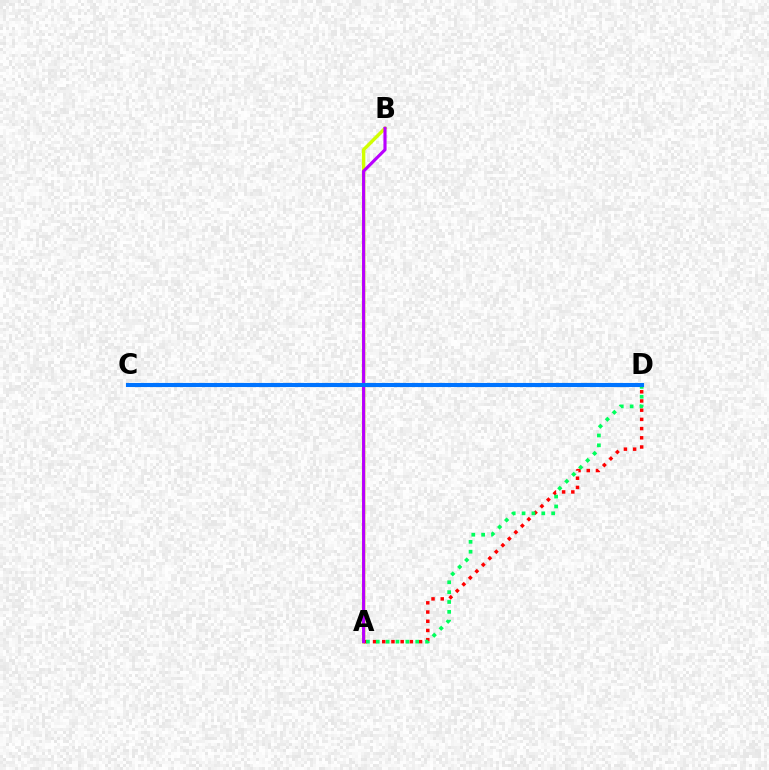{('A', 'B'): [{'color': '#d1ff00', 'line_style': 'solid', 'thickness': 2.44}, {'color': '#b900ff', 'line_style': 'solid', 'thickness': 2.26}], ('A', 'D'): [{'color': '#ff0000', 'line_style': 'dotted', 'thickness': 2.5}, {'color': '#00ff5c', 'line_style': 'dotted', 'thickness': 2.68}], ('C', 'D'): [{'color': '#0074ff', 'line_style': 'solid', 'thickness': 2.96}]}